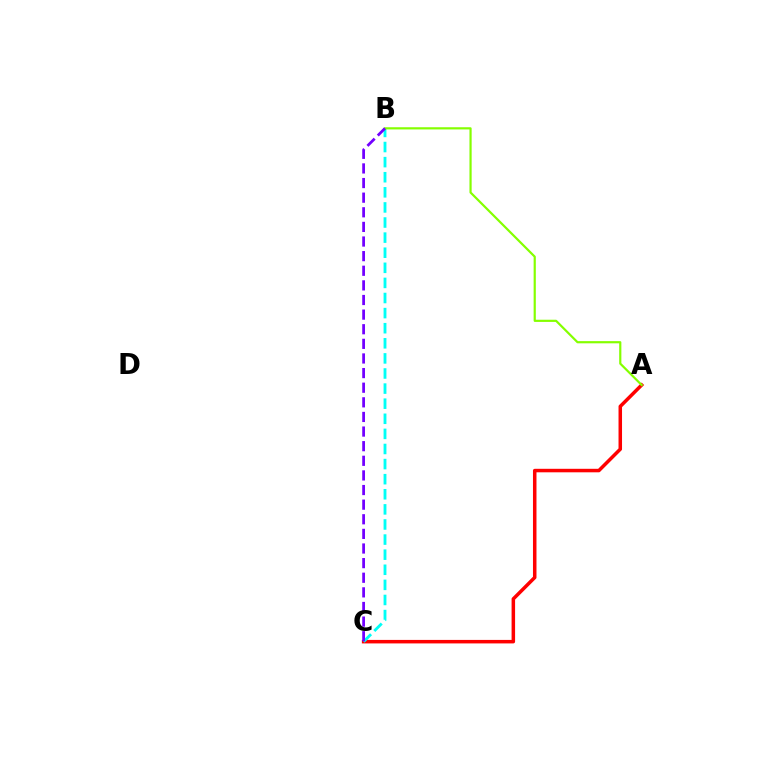{('A', 'C'): [{'color': '#ff0000', 'line_style': 'solid', 'thickness': 2.52}], ('B', 'C'): [{'color': '#00fff6', 'line_style': 'dashed', 'thickness': 2.05}, {'color': '#7200ff', 'line_style': 'dashed', 'thickness': 1.99}], ('A', 'B'): [{'color': '#84ff00', 'line_style': 'solid', 'thickness': 1.57}]}